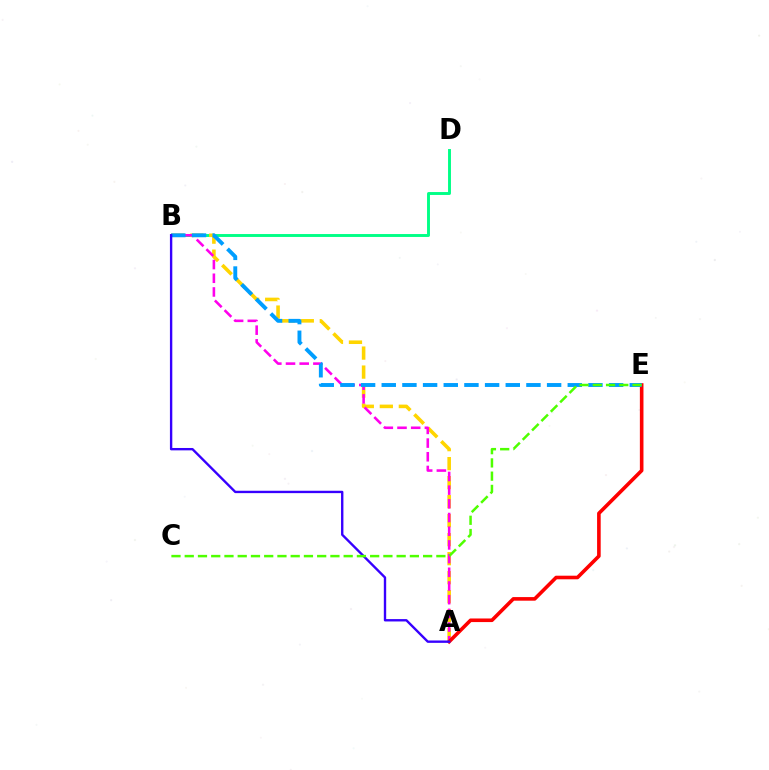{('B', 'D'): [{'color': '#00ff86', 'line_style': 'solid', 'thickness': 2.1}], ('A', 'B'): [{'color': '#ffd500', 'line_style': 'dashed', 'thickness': 2.58}, {'color': '#ff00ed', 'line_style': 'dashed', 'thickness': 1.86}, {'color': '#3700ff', 'line_style': 'solid', 'thickness': 1.71}], ('A', 'E'): [{'color': '#ff0000', 'line_style': 'solid', 'thickness': 2.59}], ('B', 'E'): [{'color': '#009eff', 'line_style': 'dashed', 'thickness': 2.81}], ('C', 'E'): [{'color': '#4fff00', 'line_style': 'dashed', 'thickness': 1.8}]}